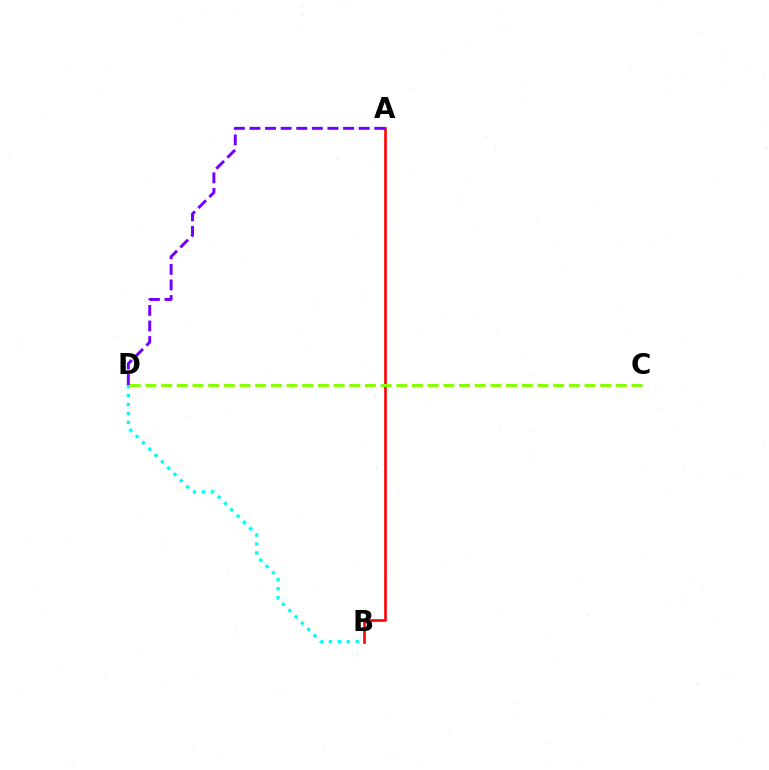{('A', 'B'): [{'color': '#ff0000', 'line_style': 'solid', 'thickness': 1.88}], ('B', 'D'): [{'color': '#00fff6', 'line_style': 'dotted', 'thickness': 2.42}], ('C', 'D'): [{'color': '#84ff00', 'line_style': 'dashed', 'thickness': 2.13}], ('A', 'D'): [{'color': '#7200ff', 'line_style': 'dashed', 'thickness': 2.12}]}